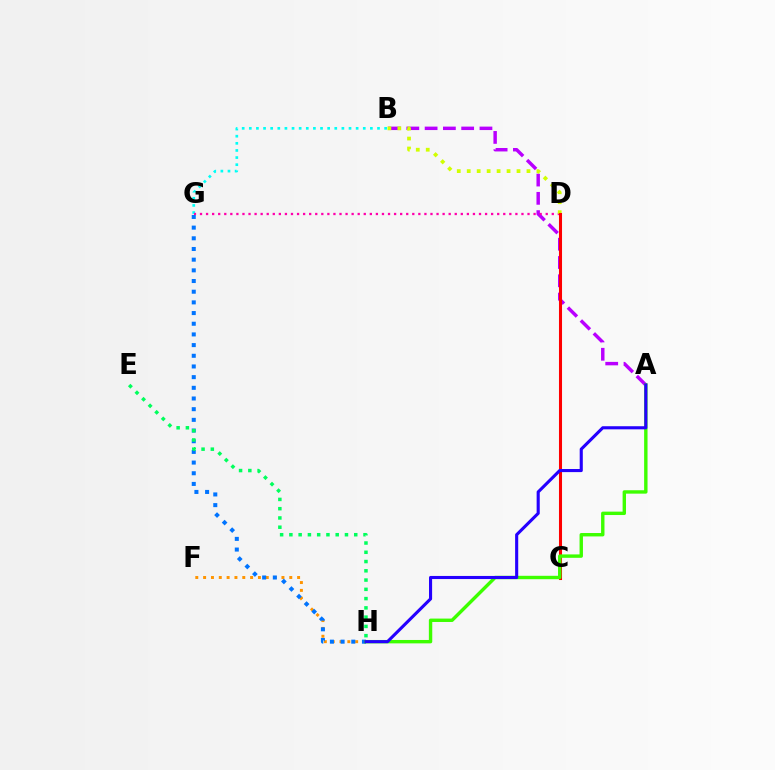{('A', 'B'): [{'color': '#b900ff', 'line_style': 'dashed', 'thickness': 2.48}], ('F', 'H'): [{'color': '#ff9400', 'line_style': 'dotted', 'thickness': 2.13}], ('B', 'G'): [{'color': '#00fff6', 'line_style': 'dotted', 'thickness': 1.94}], ('D', 'G'): [{'color': '#ff00ac', 'line_style': 'dotted', 'thickness': 1.65}], ('G', 'H'): [{'color': '#0074ff', 'line_style': 'dotted', 'thickness': 2.9}], ('B', 'D'): [{'color': '#d1ff00', 'line_style': 'dotted', 'thickness': 2.71}], ('C', 'D'): [{'color': '#ff0000', 'line_style': 'solid', 'thickness': 2.2}], ('A', 'H'): [{'color': '#3dff00', 'line_style': 'solid', 'thickness': 2.45}, {'color': '#2500ff', 'line_style': 'solid', 'thickness': 2.23}], ('E', 'H'): [{'color': '#00ff5c', 'line_style': 'dotted', 'thickness': 2.52}]}